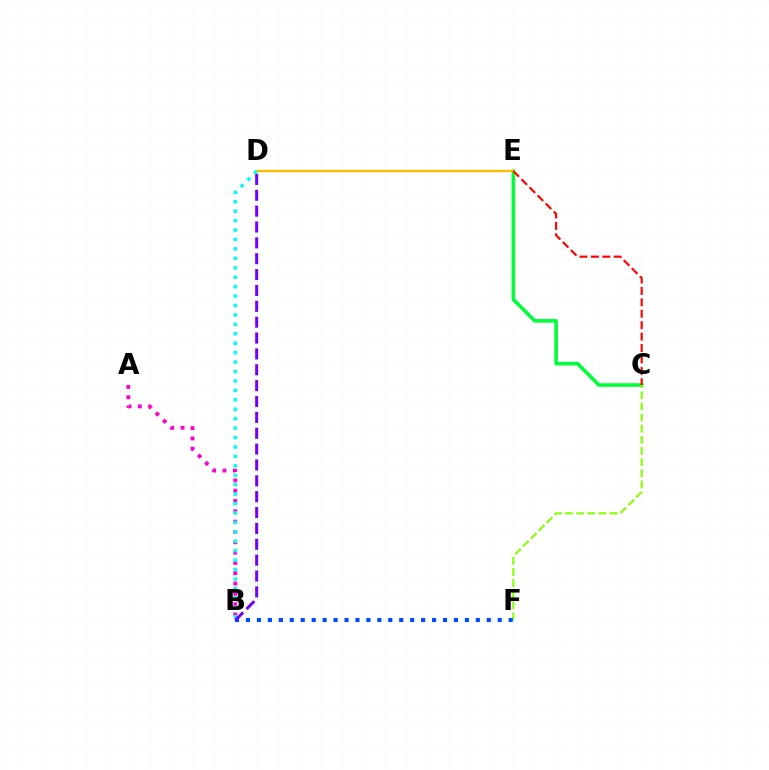{('C', 'E'): [{'color': '#00ff39', 'line_style': 'solid', 'thickness': 2.59}, {'color': '#ff0000', 'line_style': 'dashed', 'thickness': 1.55}], ('A', 'B'): [{'color': '#ff00cf', 'line_style': 'dotted', 'thickness': 2.8}], ('C', 'F'): [{'color': '#84ff00', 'line_style': 'dashed', 'thickness': 1.51}], ('D', 'E'): [{'color': '#ffbd00', 'line_style': 'solid', 'thickness': 1.67}], ('B', 'D'): [{'color': '#00fff6', 'line_style': 'dotted', 'thickness': 2.56}, {'color': '#7200ff', 'line_style': 'dashed', 'thickness': 2.16}], ('B', 'F'): [{'color': '#004bff', 'line_style': 'dotted', 'thickness': 2.97}]}